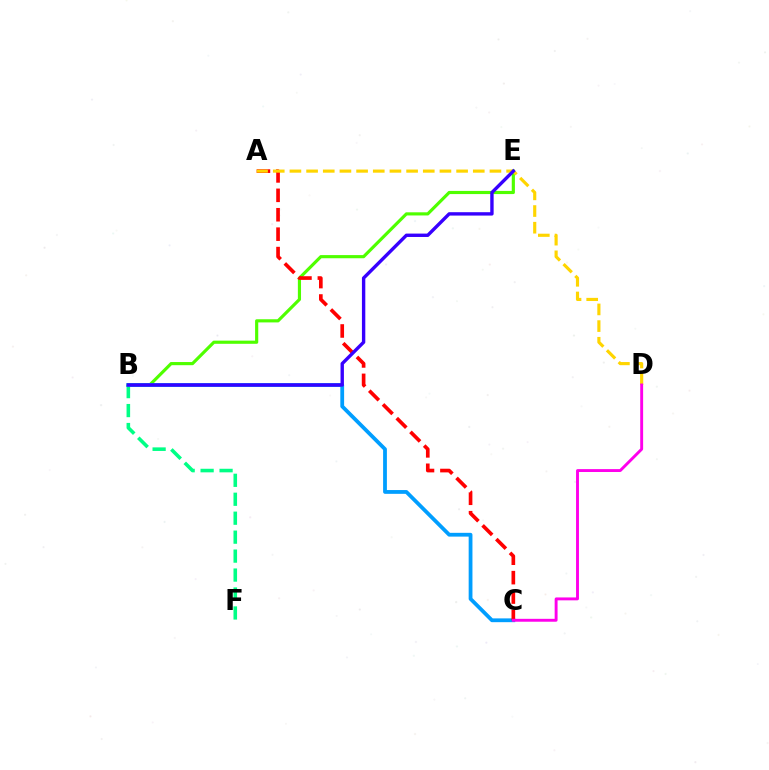{('B', 'E'): [{'color': '#4fff00', 'line_style': 'solid', 'thickness': 2.27}, {'color': '#3700ff', 'line_style': 'solid', 'thickness': 2.43}], ('B', 'F'): [{'color': '#00ff86', 'line_style': 'dashed', 'thickness': 2.57}], ('B', 'C'): [{'color': '#009eff', 'line_style': 'solid', 'thickness': 2.72}], ('A', 'C'): [{'color': '#ff0000', 'line_style': 'dashed', 'thickness': 2.64}], ('A', 'D'): [{'color': '#ffd500', 'line_style': 'dashed', 'thickness': 2.26}], ('C', 'D'): [{'color': '#ff00ed', 'line_style': 'solid', 'thickness': 2.09}]}